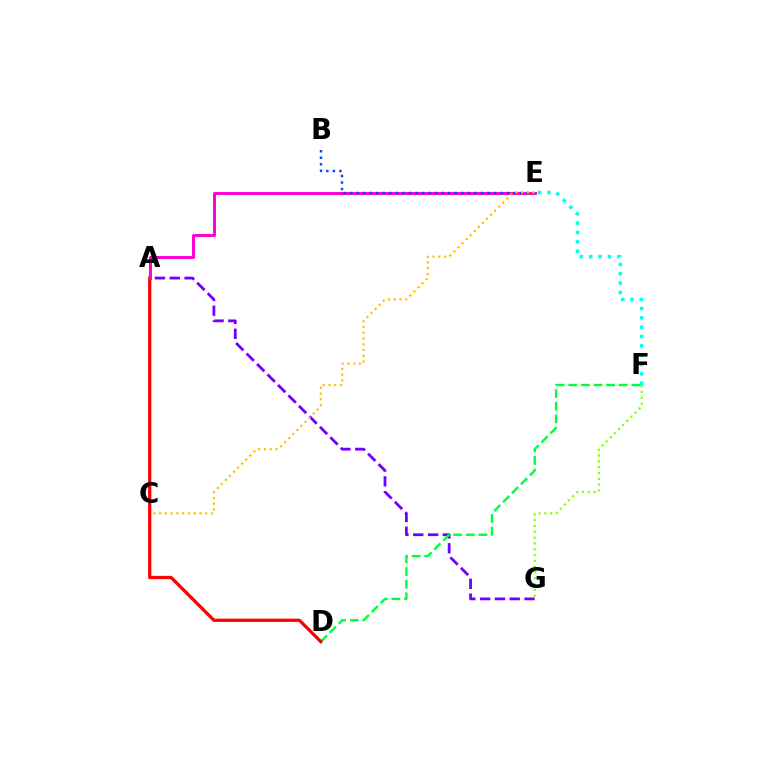{('A', 'G'): [{'color': '#7200ff', 'line_style': 'dashed', 'thickness': 2.01}], ('E', 'F'): [{'color': '#00fff6', 'line_style': 'dotted', 'thickness': 2.54}], ('D', 'F'): [{'color': '#00ff39', 'line_style': 'dashed', 'thickness': 1.71}], ('F', 'G'): [{'color': '#84ff00', 'line_style': 'dotted', 'thickness': 1.58}], ('A', 'D'): [{'color': '#ff0000', 'line_style': 'solid', 'thickness': 2.33}], ('A', 'E'): [{'color': '#ff00cf', 'line_style': 'solid', 'thickness': 2.14}], ('B', 'E'): [{'color': '#004bff', 'line_style': 'dotted', 'thickness': 1.78}], ('C', 'E'): [{'color': '#ffbd00', 'line_style': 'dotted', 'thickness': 1.56}]}